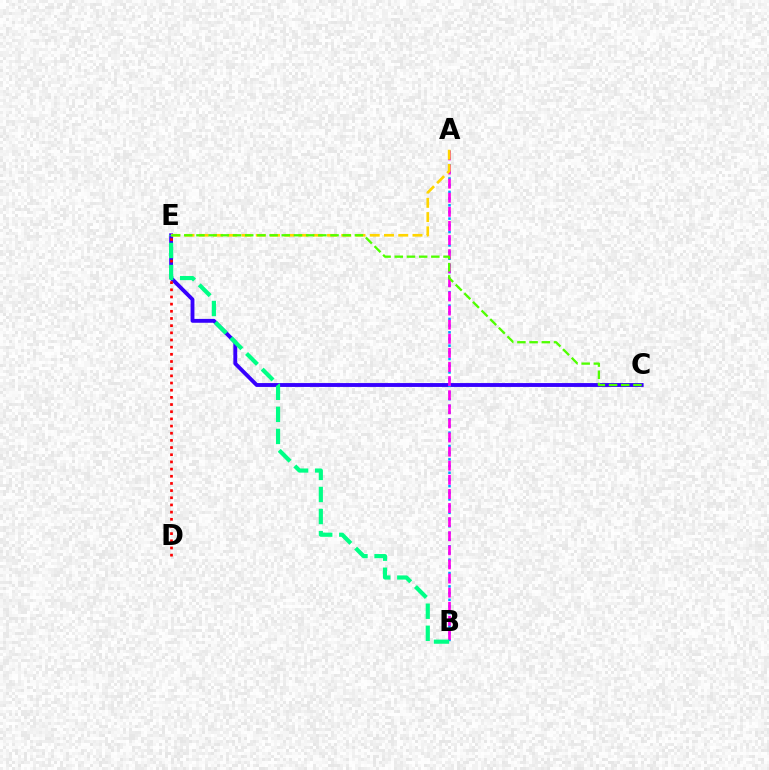{('C', 'E'): [{'color': '#3700ff', 'line_style': 'solid', 'thickness': 2.78}, {'color': '#4fff00', 'line_style': 'dashed', 'thickness': 1.66}], ('A', 'B'): [{'color': '#009eff', 'line_style': 'dotted', 'thickness': 1.82}, {'color': '#ff00ed', 'line_style': 'dashed', 'thickness': 1.92}], ('D', 'E'): [{'color': '#ff0000', 'line_style': 'dotted', 'thickness': 1.95}], ('A', 'E'): [{'color': '#ffd500', 'line_style': 'dashed', 'thickness': 1.94}], ('B', 'E'): [{'color': '#00ff86', 'line_style': 'dashed', 'thickness': 3.0}]}